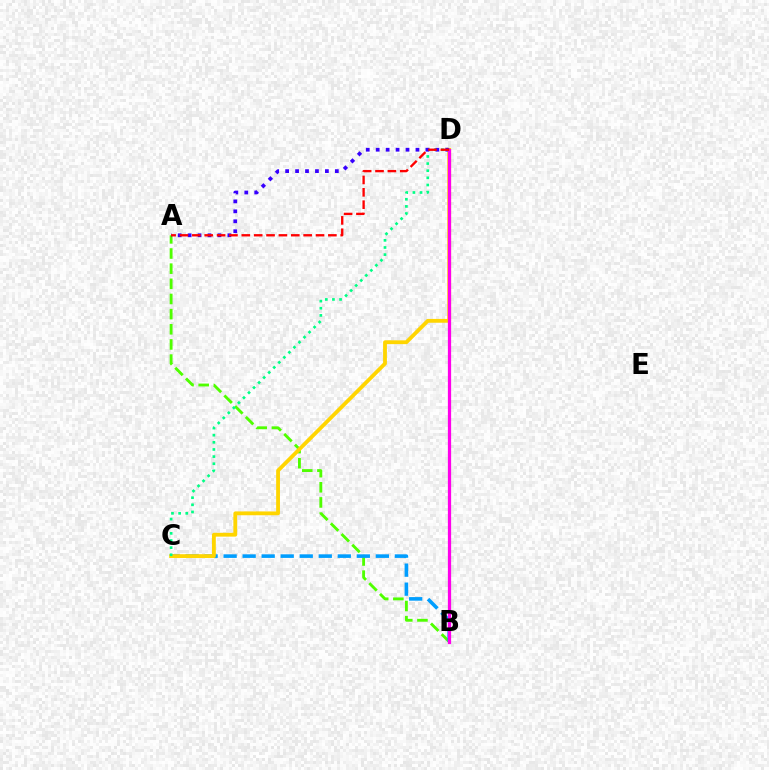{('A', 'B'): [{'color': '#4fff00', 'line_style': 'dashed', 'thickness': 2.06}], ('B', 'C'): [{'color': '#009eff', 'line_style': 'dashed', 'thickness': 2.59}], ('C', 'D'): [{'color': '#ffd500', 'line_style': 'solid', 'thickness': 2.75}, {'color': '#00ff86', 'line_style': 'dotted', 'thickness': 1.94}], ('A', 'D'): [{'color': '#3700ff', 'line_style': 'dotted', 'thickness': 2.7}, {'color': '#ff0000', 'line_style': 'dashed', 'thickness': 1.68}], ('B', 'D'): [{'color': '#ff00ed', 'line_style': 'solid', 'thickness': 2.33}]}